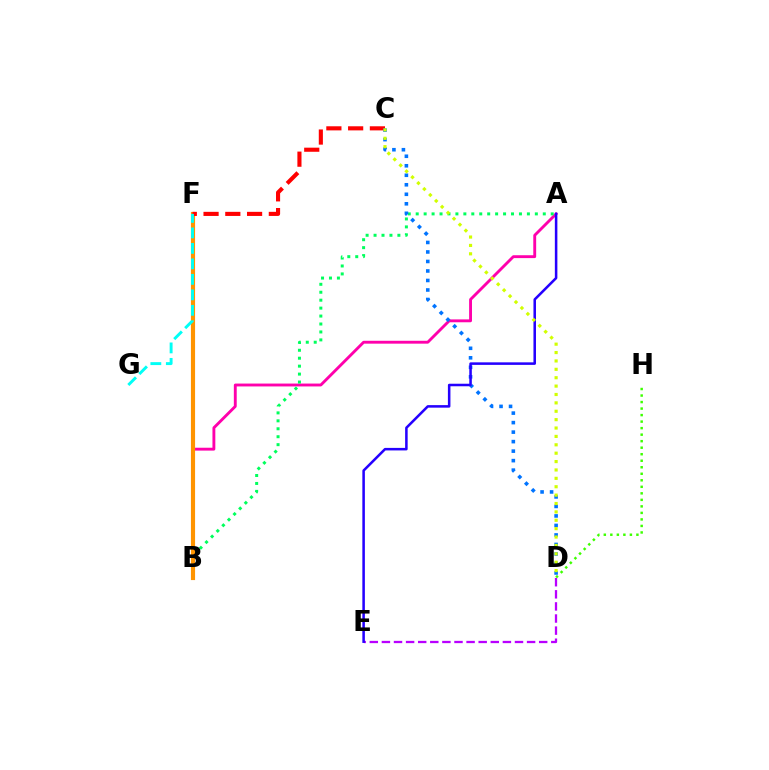{('A', 'B'): [{'color': '#ff00ac', 'line_style': 'solid', 'thickness': 2.07}, {'color': '#00ff5c', 'line_style': 'dotted', 'thickness': 2.16}], ('B', 'F'): [{'color': '#ff9400', 'line_style': 'solid', 'thickness': 2.99}], ('C', 'F'): [{'color': '#ff0000', 'line_style': 'dashed', 'thickness': 2.96}], ('F', 'G'): [{'color': '#00fff6', 'line_style': 'dashed', 'thickness': 2.1}], ('C', 'D'): [{'color': '#0074ff', 'line_style': 'dotted', 'thickness': 2.58}, {'color': '#d1ff00', 'line_style': 'dotted', 'thickness': 2.28}], ('D', 'E'): [{'color': '#b900ff', 'line_style': 'dashed', 'thickness': 1.64}], ('A', 'E'): [{'color': '#2500ff', 'line_style': 'solid', 'thickness': 1.83}], ('D', 'H'): [{'color': '#3dff00', 'line_style': 'dotted', 'thickness': 1.77}]}